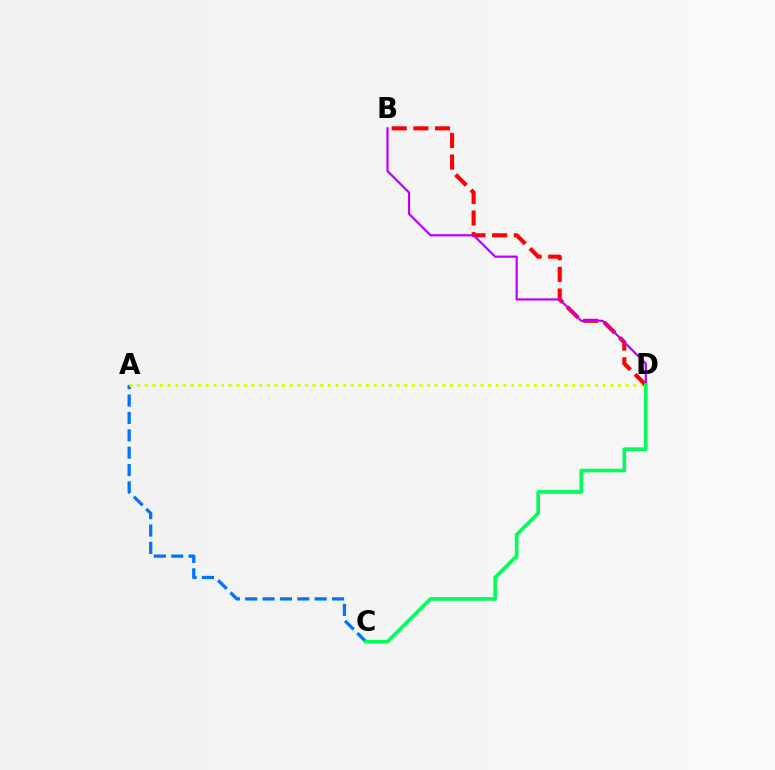{('A', 'C'): [{'color': '#0074ff', 'line_style': 'dashed', 'thickness': 2.36}], ('A', 'D'): [{'color': '#d1ff00', 'line_style': 'dotted', 'thickness': 2.07}], ('B', 'D'): [{'color': '#ff0000', 'line_style': 'dashed', 'thickness': 2.94}, {'color': '#b900ff', 'line_style': 'solid', 'thickness': 1.58}], ('C', 'D'): [{'color': '#00ff5c', 'line_style': 'solid', 'thickness': 2.63}]}